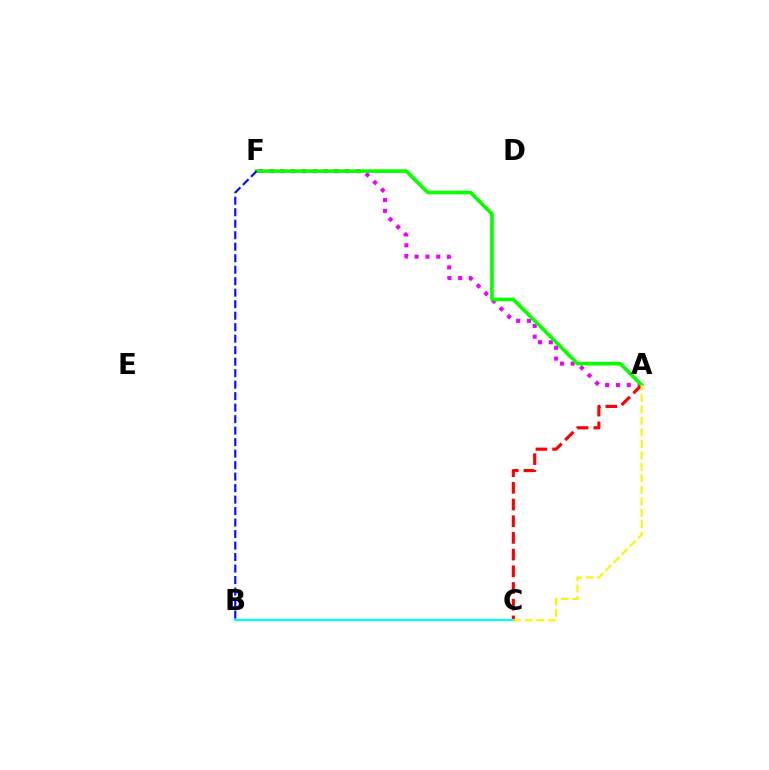{('A', 'F'): [{'color': '#ee00ff', 'line_style': 'dotted', 'thickness': 2.94}, {'color': '#08ff00', 'line_style': 'solid', 'thickness': 2.61}], ('A', 'C'): [{'color': '#ff0000', 'line_style': 'dashed', 'thickness': 2.27}, {'color': '#fcf500', 'line_style': 'dashed', 'thickness': 1.56}], ('B', 'C'): [{'color': '#00fff6', 'line_style': 'solid', 'thickness': 1.6}], ('B', 'F'): [{'color': '#0010ff', 'line_style': 'dashed', 'thickness': 1.56}]}